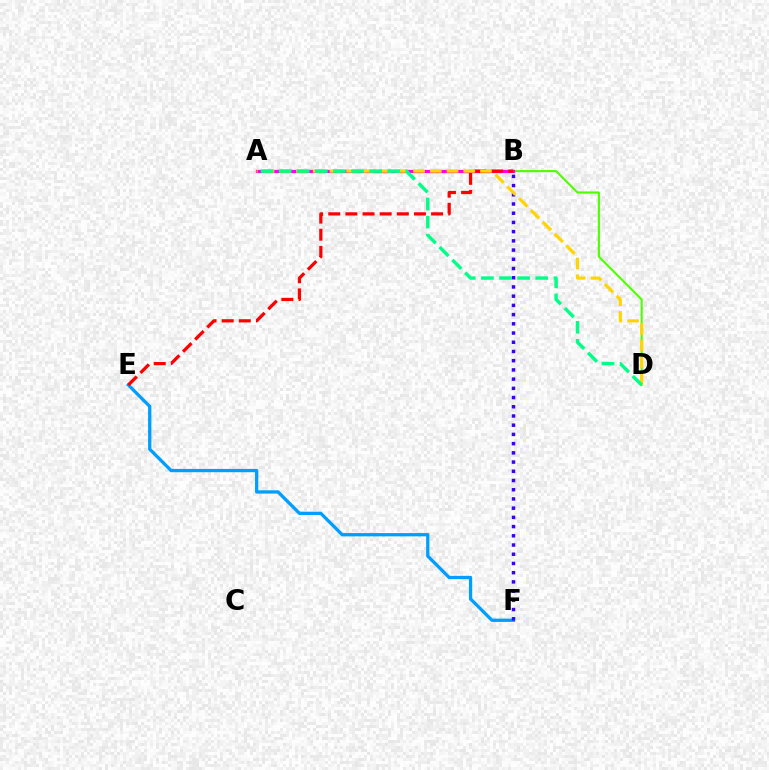{('E', 'F'): [{'color': '#009eff', 'line_style': 'solid', 'thickness': 2.35}], ('B', 'D'): [{'color': '#4fff00', 'line_style': 'solid', 'thickness': 1.52}], ('A', 'B'): [{'color': '#ff00ed', 'line_style': 'solid', 'thickness': 2.34}], ('B', 'E'): [{'color': '#ff0000', 'line_style': 'dashed', 'thickness': 2.33}], ('B', 'F'): [{'color': '#3700ff', 'line_style': 'dotted', 'thickness': 2.5}], ('A', 'D'): [{'color': '#ffd500', 'line_style': 'dashed', 'thickness': 2.27}, {'color': '#00ff86', 'line_style': 'dashed', 'thickness': 2.46}]}